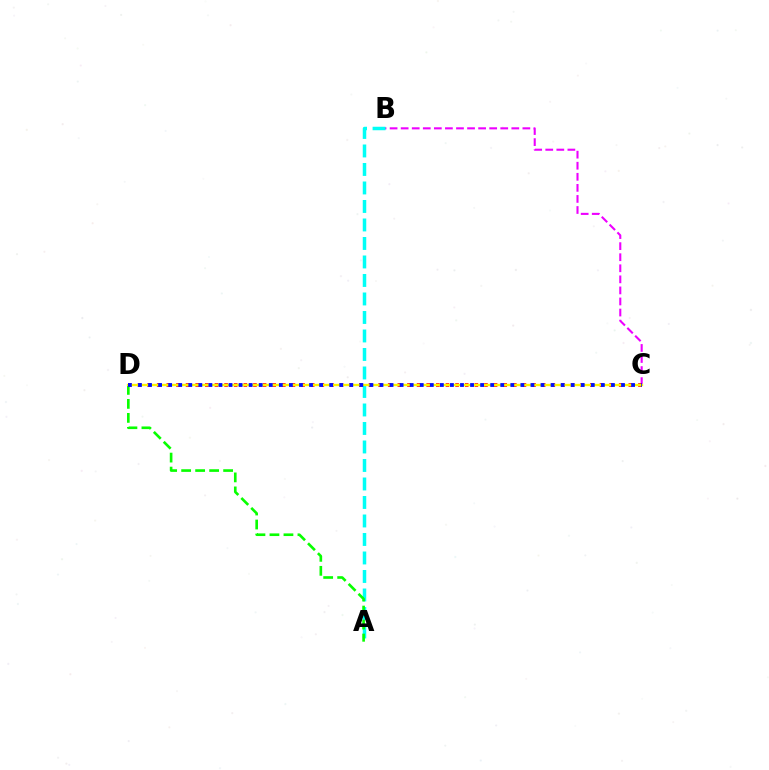{('B', 'C'): [{'color': '#ee00ff', 'line_style': 'dashed', 'thickness': 1.5}], ('C', 'D'): [{'color': '#ff0000', 'line_style': 'dotted', 'thickness': 2.62}, {'color': '#fcf500', 'line_style': 'solid', 'thickness': 1.66}, {'color': '#0010ff', 'line_style': 'dotted', 'thickness': 2.73}], ('A', 'B'): [{'color': '#00fff6', 'line_style': 'dashed', 'thickness': 2.51}], ('A', 'D'): [{'color': '#08ff00', 'line_style': 'dashed', 'thickness': 1.9}]}